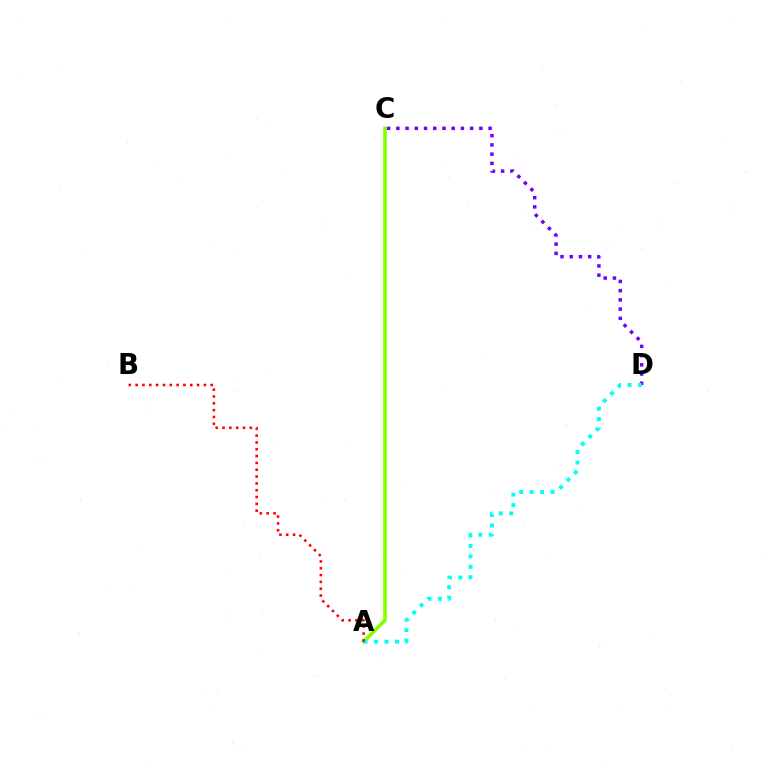{('C', 'D'): [{'color': '#7200ff', 'line_style': 'dotted', 'thickness': 2.51}], ('A', 'C'): [{'color': '#84ff00', 'line_style': 'solid', 'thickness': 2.63}], ('A', 'D'): [{'color': '#00fff6', 'line_style': 'dotted', 'thickness': 2.84}], ('A', 'B'): [{'color': '#ff0000', 'line_style': 'dotted', 'thickness': 1.85}]}